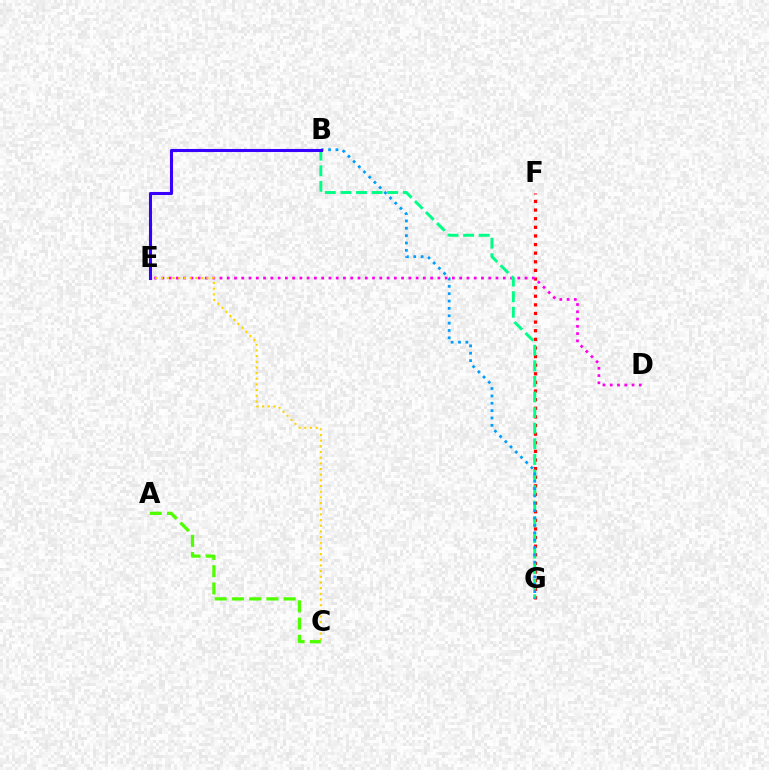{('F', 'G'): [{'color': '#ff0000', 'line_style': 'dotted', 'thickness': 2.34}], ('D', 'E'): [{'color': '#ff00ed', 'line_style': 'dotted', 'thickness': 1.97}], ('C', 'E'): [{'color': '#ffd500', 'line_style': 'dotted', 'thickness': 1.54}], ('B', 'G'): [{'color': '#00ff86', 'line_style': 'dashed', 'thickness': 2.12}, {'color': '#009eff', 'line_style': 'dotted', 'thickness': 2.0}], ('A', 'C'): [{'color': '#4fff00', 'line_style': 'dashed', 'thickness': 2.34}], ('B', 'E'): [{'color': '#3700ff', 'line_style': 'solid', 'thickness': 2.22}]}